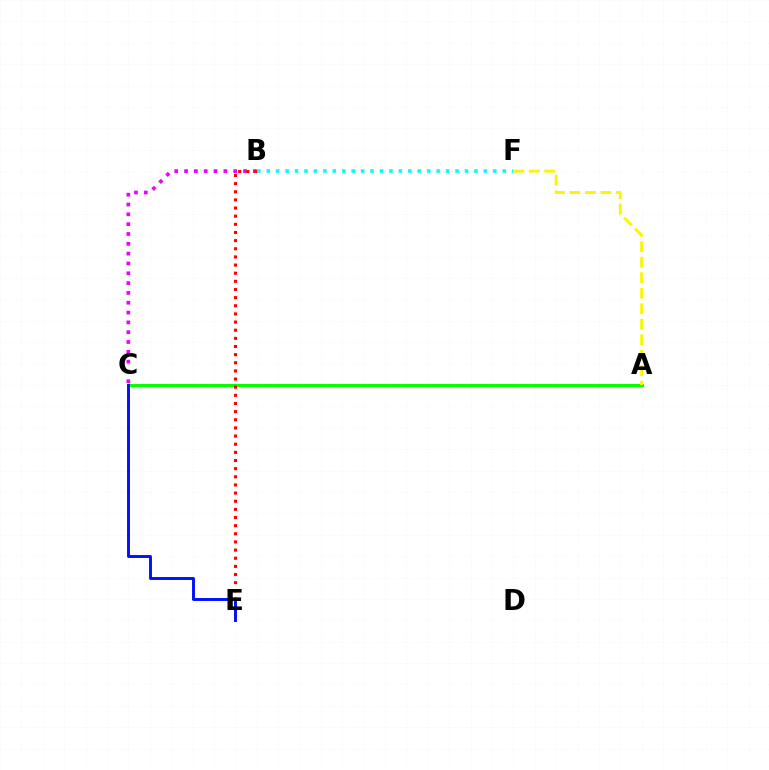{('B', 'C'): [{'color': '#ee00ff', 'line_style': 'dotted', 'thickness': 2.67}], ('A', 'C'): [{'color': '#08ff00', 'line_style': 'solid', 'thickness': 2.16}], ('A', 'F'): [{'color': '#fcf500', 'line_style': 'dashed', 'thickness': 2.11}], ('B', 'E'): [{'color': '#ff0000', 'line_style': 'dotted', 'thickness': 2.21}], ('B', 'F'): [{'color': '#00fff6', 'line_style': 'dotted', 'thickness': 2.56}], ('C', 'E'): [{'color': '#0010ff', 'line_style': 'solid', 'thickness': 2.11}]}